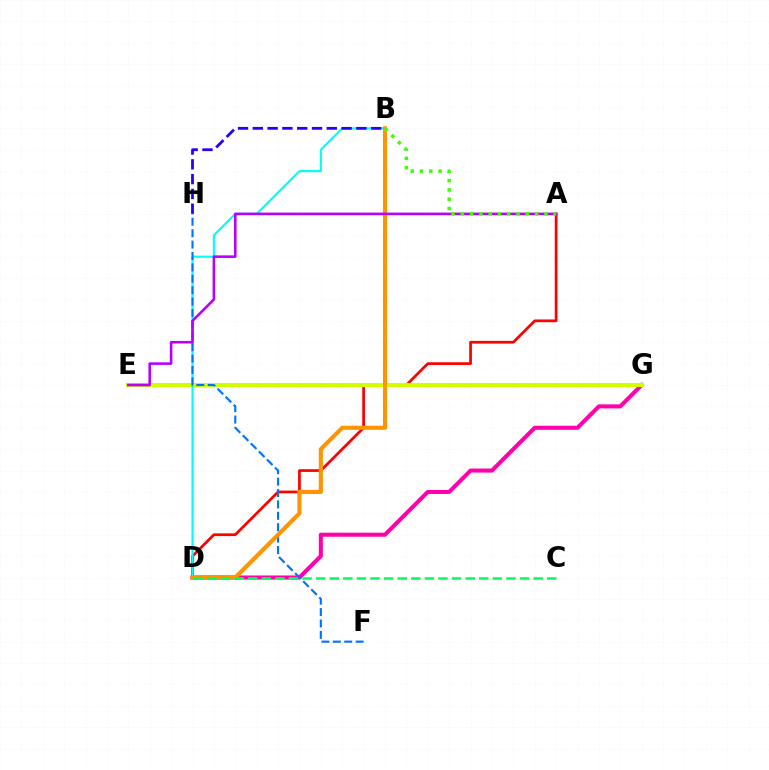{('D', 'G'): [{'color': '#ff00ac', 'line_style': 'solid', 'thickness': 2.92}], ('A', 'D'): [{'color': '#ff0000', 'line_style': 'solid', 'thickness': 1.97}], ('E', 'G'): [{'color': '#d1ff00', 'line_style': 'solid', 'thickness': 2.93}], ('B', 'D'): [{'color': '#00fff6', 'line_style': 'solid', 'thickness': 1.52}, {'color': '#ff9400', 'line_style': 'solid', 'thickness': 2.96}], ('B', 'H'): [{'color': '#2500ff', 'line_style': 'dashed', 'thickness': 2.01}], ('F', 'H'): [{'color': '#0074ff', 'line_style': 'dashed', 'thickness': 1.55}], ('A', 'E'): [{'color': '#b900ff', 'line_style': 'solid', 'thickness': 1.88}], ('C', 'D'): [{'color': '#00ff5c', 'line_style': 'dashed', 'thickness': 1.85}], ('A', 'B'): [{'color': '#3dff00', 'line_style': 'dotted', 'thickness': 2.52}]}